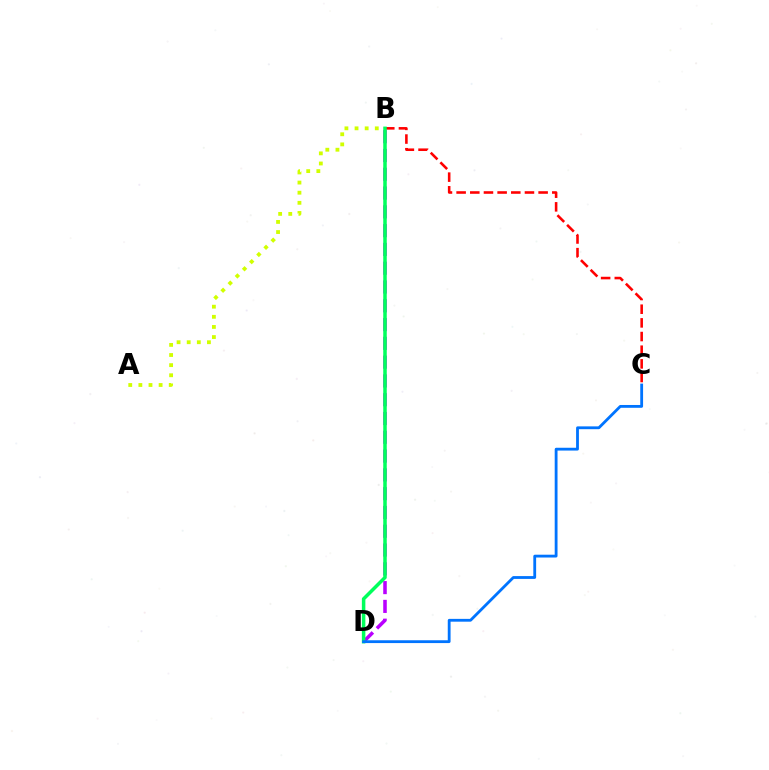{('B', 'D'): [{'color': '#b900ff', 'line_style': 'dashed', 'thickness': 2.55}, {'color': '#00ff5c', 'line_style': 'solid', 'thickness': 2.53}], ('A', 'B'): [{'color': '#d1ff00', 'line_style': 'dotted', 'thickness': 2.75}], ('B', 'C'): [{'color': '#ff0000', 'line_style': 'dashed', 'thickness': 1.86}], ('C', 'D'): [{'color': '#0074ff', 'line_style': 'solid', 'thickness': 2.03}]}